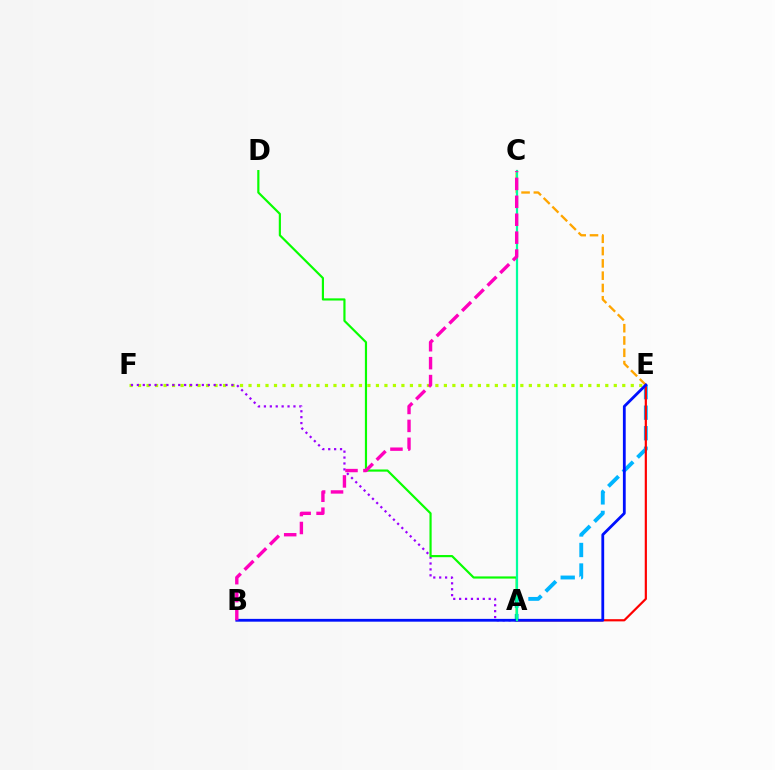{('C', 'E'): [{'color': '#ffa500', 'line_style': 'dashed', 'thickness': 1.67}], ('E', 'F'): [{'color': '#b3ff00', 'line_style': 'dotted', 'thickness': 2.31}], ('A', 'E'): [{'color': '#00b5ff', 'line_style': 'dashed', 'thickness': 2.79}, {'color': '#ff0000', 'line_style': 'solid', 'thickness': 1.58}], ('A', 'F'): [{'color': '#9b00ff', 'line_style': 'dotted', 'thickness': 1.6}], ('A', 'D'): [{'color': '#08ff00', 'line_style': 'solid', 'thickness': 1.57}], ('B', 'E'): [{'color': '#0010ff', 'line_style': 'solid', 'thickness': 2.01}], ('A', 'C'): [{'color': '#00ff9d', 'line_style': 'solid', 'thickness': 1.61}], ('B', 'C'): [{'color': '#ff00bd', 'line_style': 'dashed', 'thickness': 2.44}]}